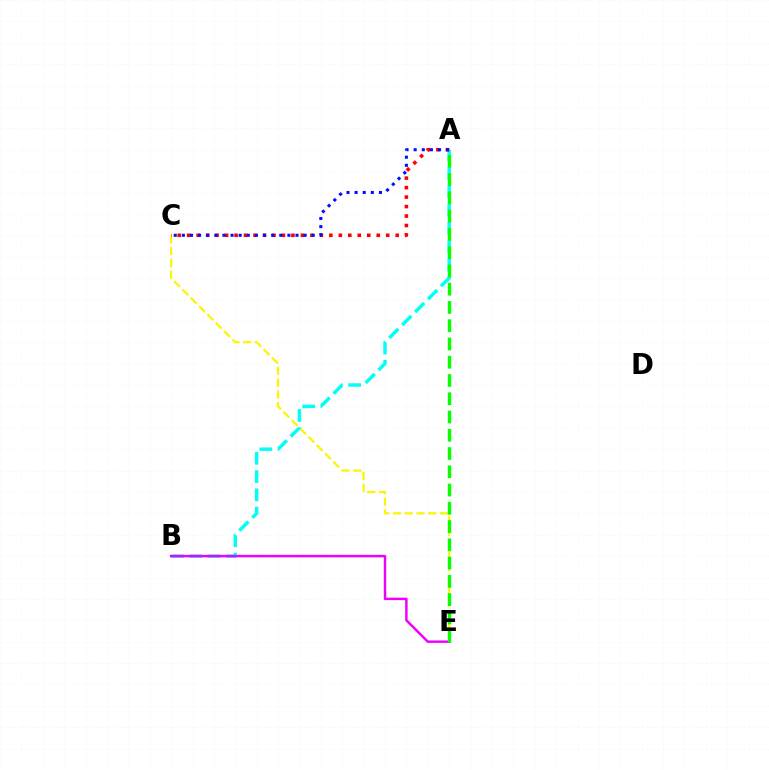{('C', 'E'): [{'color': '#fcf500', 'line_style': 'dashed', 'thickness': 1.6}], ('A', 'B'): [{'color': '#00fff6', 'line_style': 'dashed', 'thickness': 2.48}], ('A', 'C'): [{'color': '#ff0000', 'line_style': 'dotted', 'thickness': 2.58}, {'color': '#0010ff', 'line_style': 'dotted', 'thickness': 2.21}], ('B', 'E'): [{'color': '#ee00ff', 'line_style': 'solid', 'thickness': 1.78}], ('A', 'E'): [{'color': '#08ff00', 'line_style': 'dashed', 'thickness': 2.48}]}